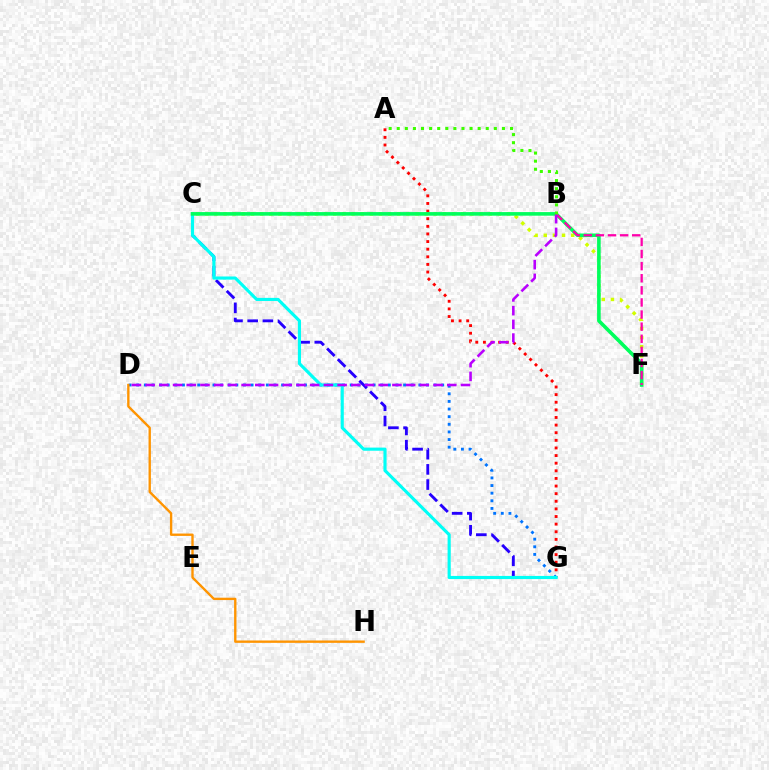{('C', 'F'): [{'color': '#d1ff00', 'line_style': 'dotted', 'thickness': 2.48}, {'color': '#00ff5c', 'line_style': 'solid', 'thickness': 2.59}], ('A', 'G'): [{'color': '#ff0000', 'line_style': 'dotted', 'thickness': 2.07}], ('D', 'G'): [{'color': '#0074ff', 'line_style': 'dotted', 'thickness': 2.07}], ('C', 'G'): [{'color': '#2500ff', 'line_style': 'dashed', 'thickness': 2.06}, {'color': '#00fff6', 'line_style': 'solid', 'thickness': 2.26}], ('D', 'H'): [{'color': '#ff9400', 'line_style': 'solid', 'thickness': 1.7}], ('B', 'F'): [{'color': '#ff00ac', 'line_style': 'dashed', 'thickness': 1.64}], ('B', 'D'): [{'color': '#b900ff', 'line_style': 'dashed', 'thickness': 1.86}], ('A', 'B'): [{'color': '#3dff00', 'line_style': 'dotted', 'thickness': 2.2}]}